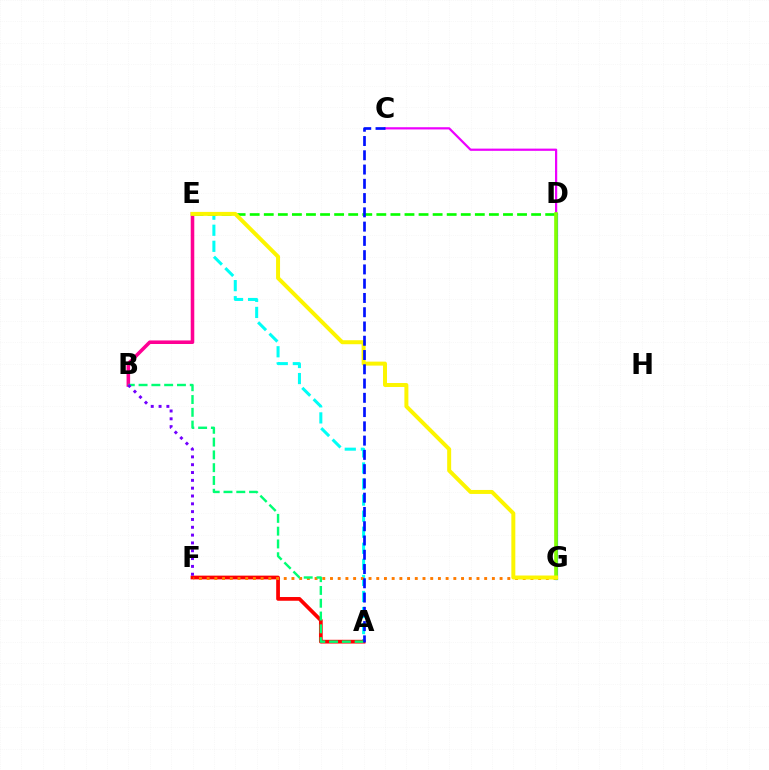{('A', 'E'): [{'color': '#00fff6', 'line_style': 'dashed', 'thickness': 2.18}], ('C', 'D'): [{'color': '#ee00ff', 'line_style': 'solid', 'thickness': 1.6}], ('B', 'E'): [{'color': '#ff0094', 'line_style': 'solid', 'thickness': 2.56}], ('A', 'F'): [{'color': '#ff0000', 'line_style': 'solid', 'thickness': 2.69}], ('D', 'E'): [{'color': '#08ff00', 'line_style': 'dashed', 'thickness': 1.91}], ('D', 'G'): [{'color': '#008cff', 'line_style': 'solid', 'thickness': 2.29}, {'color': '#84ff00', 'line_style': 'solid', 'thickness': 2.61}], ('F', 'G'): [{'color': '#ff7c00', 'line_style': 'dotted', 'thickness': 2.09}], ('A', 'B'): [{'color': '#00ff74', 'line_style': 'dashed', 'thickness': 1.74}], ('B', 'F'): [{'color': '#7200ff', 'line_style': 'dotted', 'thickness': 2.13}], ('E', 'G'): [{'color': '#fcf500', 'line_style': 'solid', 'thickness': 2.86}], ('A', 'C'): [{'color': '#0010ff', 'line_style': 'dashed', 'thickness': 1.94}]}